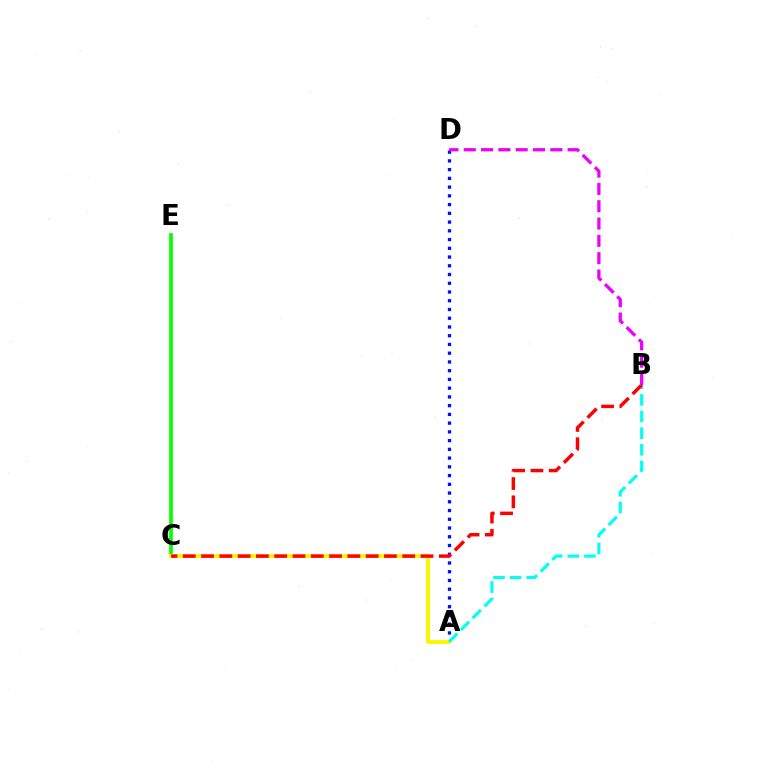{('C', 'E'): [{'color': '#08ff00', 'line_style': 'solid', 'thickness': 2.68}], ('A', 'D'): [{'color': '#0010ff', 'line_style': 'dotted', 'thickness': 2.37}], ('A', 'C'): [{'color': '#fcf500', 'line_style': 'solid', 'thickness': 2.8}], ('A', 'B'): [{'color': '#00fff6', 'line_style': 'dashed', 'thickness': 2.26}], ('B', 'C'): [{'color': '#ff0000', 'line_style': 'dashed', 'thickness': 2.48}], ('B', 'D'): [{'color': '#ee00ff', 'line_style': 'dashed', 'thickness': 2.35}]}